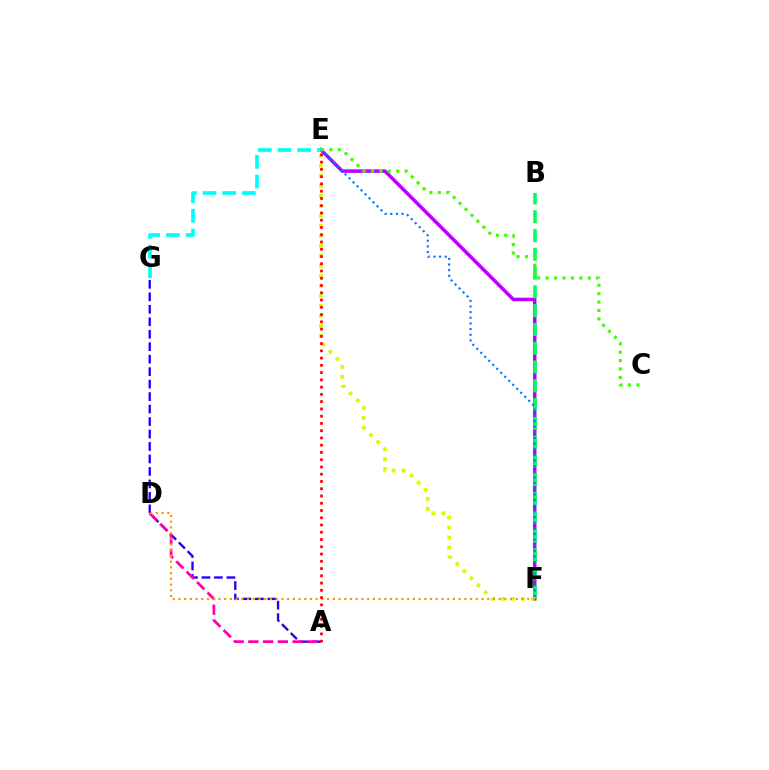{('A', 'G'): [{'color': '#2500ff', 'line_style': 'dashed', 'thickness': 1.69}], ('E', 'F'): [{'color': '#b900ff', 'line_style': 'solid', 'thickness': 2.52}, {'color': '#0074ff', 'line_style': 'dotted', 'thickness': 1.53}, {'color': '#d1ff00', 'line_style': 'dotted', 'thickness': 2.72}], ('B', 'F'): [{'color': '#00ff5c', 'line_style': 'dashed', 'thickness': 2.55}], ('E', 'G'): [{'color': '#00fff6', 'line_style': 'dashed', 'thickness': 2.67}], ('C', 'E'): [{'color': '#3dff00', 'line_style': 'dotted', 'thickness': 2.29}], ('A', 'D'): [{'color': '#ff00ac', 'line_style': 'dashed', 'thickness': 2.0}], ('D', 'F'): [{'color': '#ff9400', 'line_style': 'dotted', 'thickness': 1.55}], ('A', 'E'): [{'color': '#ff0000', 'line_style': 'dotted', 'thickness': 1.97}]}